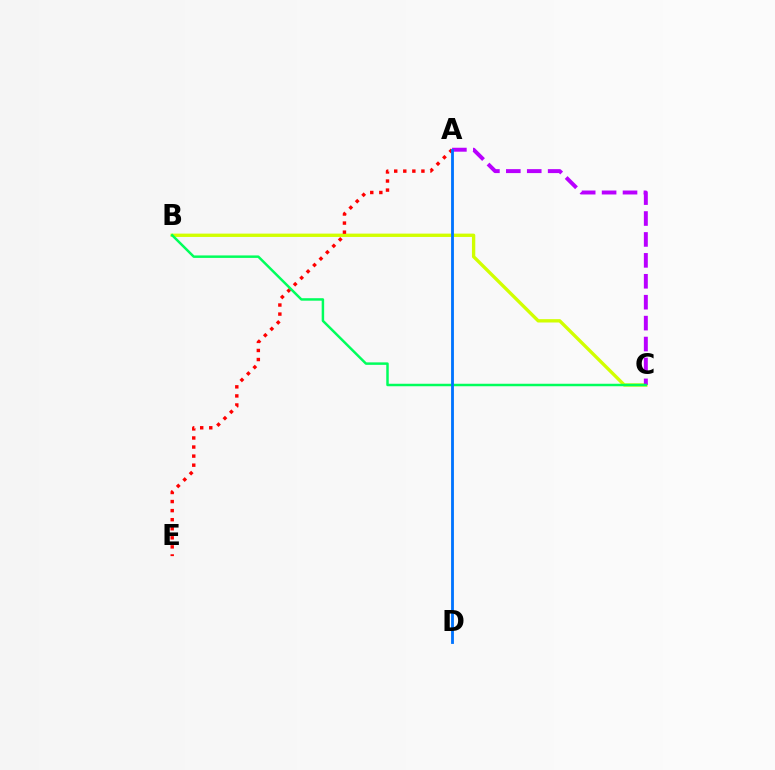{('B', 'C'): [{'color': '#d1ff00', 'line_style': 'solid', 'thickness': 2.4}, {'color': '#00ff5c', 'line_style': 'solid', 'thickness': 1.79}], ('A', 'C'): [{'color': '#b900ff', 'line_style': 'dashed', 'thickness': 2.84}], ('A', 'E'): [{'color': '#ff0000', 'line_style': 'dotted', 'thickness': 2.46}], ('A', 'D'): [{'color': '#0074ff', 'line_style': 'solid', 'thickness': 2.04}]}